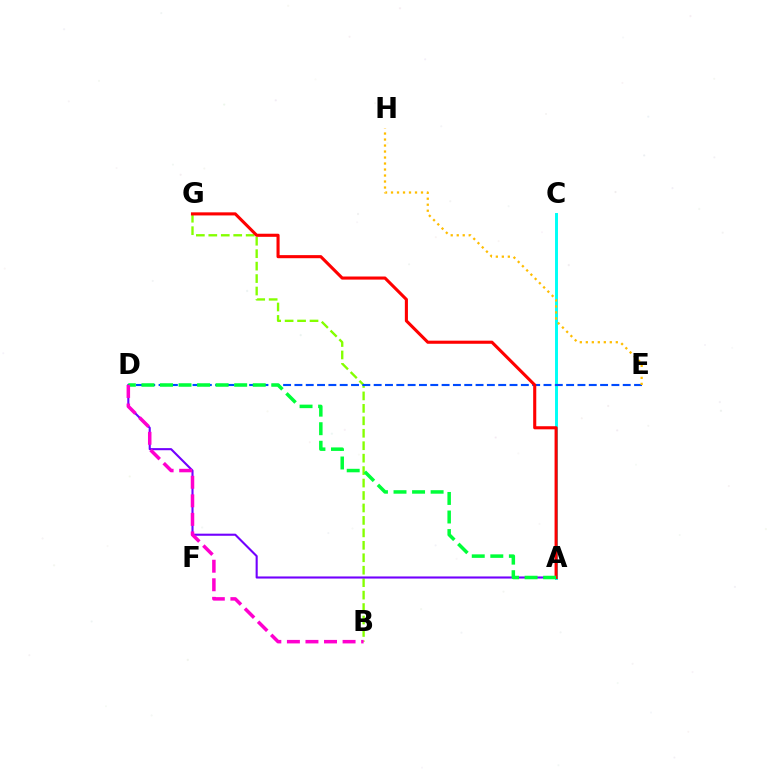{('A', 'C'): [{'color': '#00fff6', 'line_style': 'solid', 'thickness': 2.12}], ('B', 'G'): [{'color': '#84ff00', 'line_style': 'dashed', 'thickness': 1.69}], ('A', 'D'): [{'color': '#7200ff', 'line_style': 'solid', 'thickness': 1.51}, {'color': '#00ff39', 'line_style': 'dashed', 'thickness': 2.52}], ('D', 'E'): [{'color': '#004bff', 'line_style': 'dashed', 'thickness': 1.54}], ('A', 'G'): [{'color': '#ff0000', 'line_style': 'solid', 'thickness': 2.23}], ('B', 'D'): [{'color': '#ff00cf', 'line_style': 'dashed', 'thickness': 2.52}], ('E', 'H'): [{'color': '#ffbd00', 'line_style': 'dotted', 'thickness': 1.63}]}